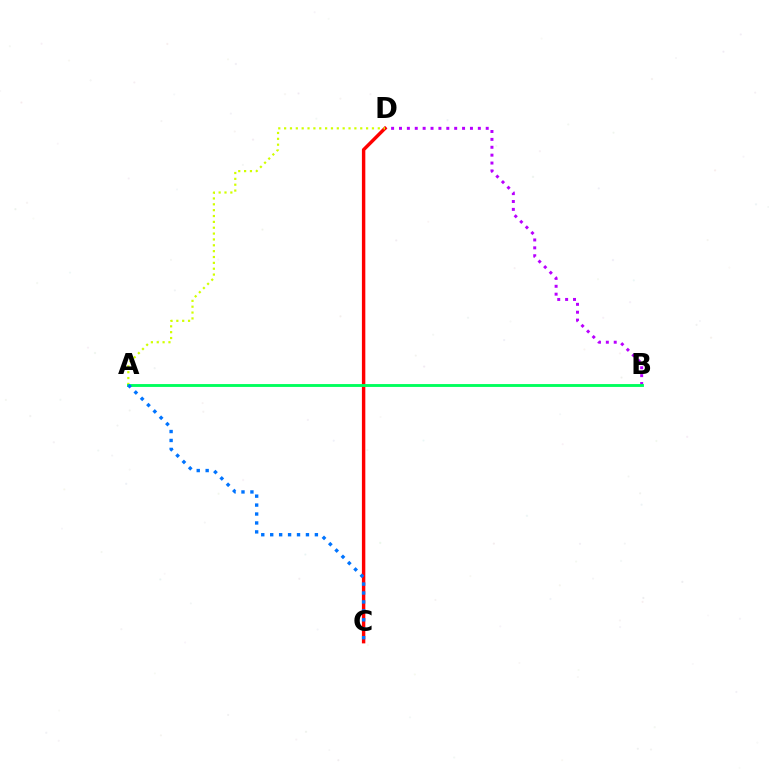{('B', 'D'): [{'color': '#b900ff', 'line_style': 'dotted', 'thickness': 2.14}], ('C', 'D'): [{'color': '#ff0000', 'line_style': 'solid', 'thickness': 2.46}], ('A', 'D'): [{'color': '#d1ff00', 'line_style': 'dotted', 'thickness': 1.59}], ('A', 'B'): [{'color': '#00ff5c', 'line_style': 'solid', 'thickness': 2.07}], ('A', 'C'): [{'color': '#0074ff', 'line_style': 'dotted', 'thickness': 2.43}]}